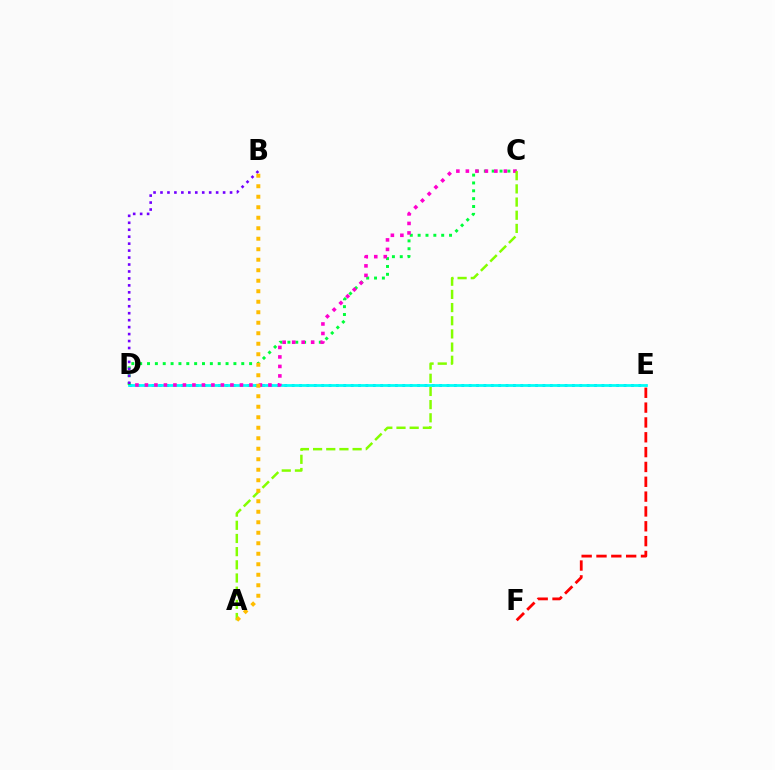{('E', 'F'): [{'color': '#ff0000', 'line_style': 'dashed', 'thickness': 2.02}], ('D', 'E'): [{'color': '#004bff', 'line_style': 'dotted', 'thickness': 2.0}, {'color': '#00fff6', 'line_style': 'solid', 'thickness': 2.0}], ('C', 'D'): [{'color': '#00ff39', 'line_style': 'dotted', 'thickness': 2.13}, {'color': '#ff00cf', 'line_style': 'dotted', 'thickness': 2.58}], ('B', 'D'): [{'color': '#7200ff', 'line_style': 'dotted', 'thickness': 1.89}], ('A', 'C'): [{'color': '#84ff00', 'line_style': 'dashed', 'thickness': 1.79}], ('A', 'B'): [{'color': '#ffbd00', 'line_style': 'dotted', 'thickness': 2.85}]}